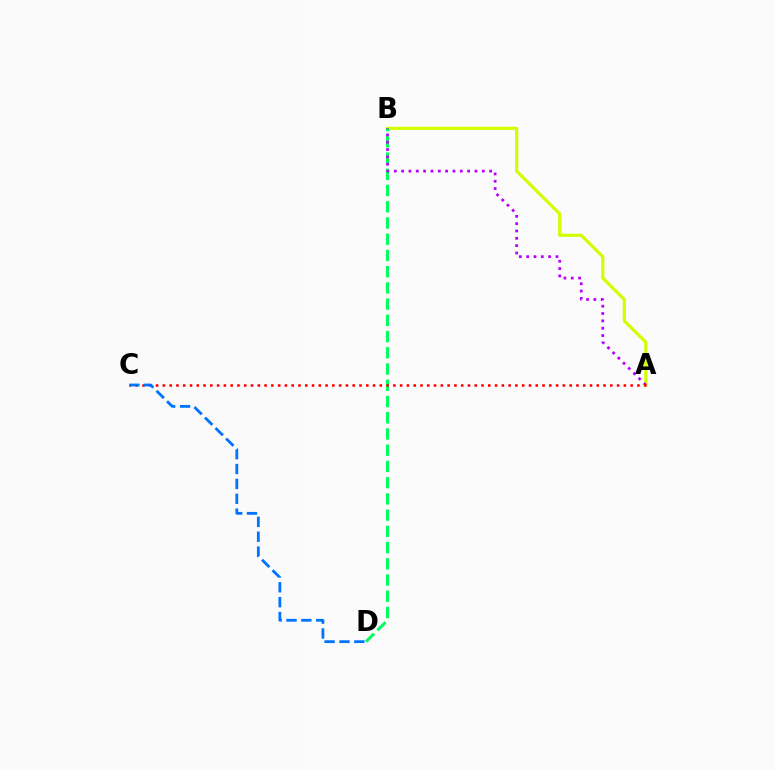{('A', 'B'): [{'color': '#d1ff00', 'line_style': 'solid', 'thickness': 2.3}, {'color': '#b900ff', 'line_style': 'dotted', 'thickness': 1.99}], ('B', 'D'): [{'color': '#00ff5c', 'line_style': 'dashed', 'thickness': 2.2}], ('A', 'C'): [{'color': '#ff0000', 'line_style': 'dotted', 'thickness': 1.84}], ('C', 'D'): [{'color': '#0074ff', 'line_style': 'dashed', 'thickness': 2.02}]}